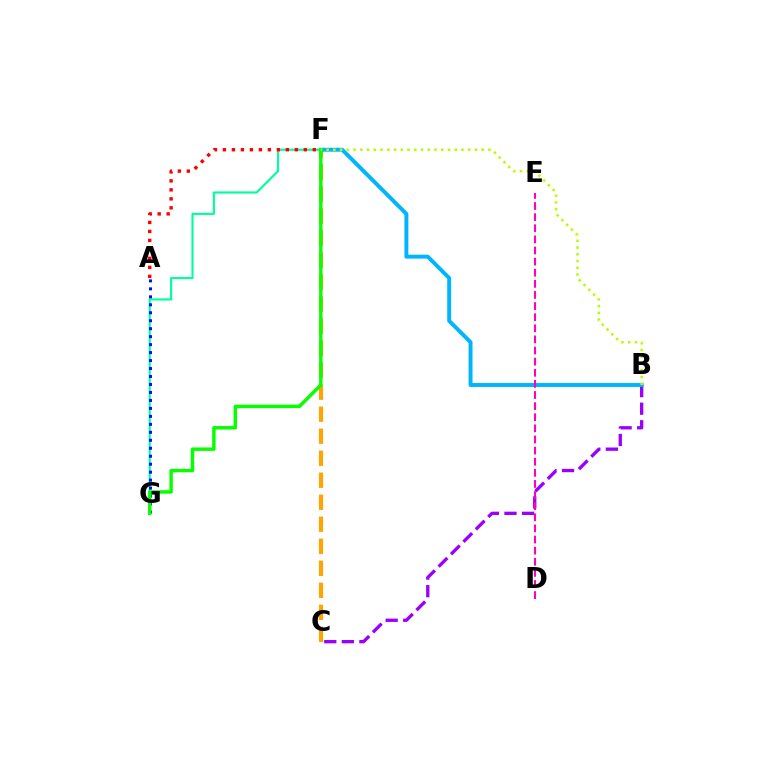{('C', 'F'): [{'color': '#ffa500', 'line_style': 'dashed', 'thickness': 2.99}], ('F', 'G'): [{'color': '#00ff9d', 'line_style': 'solid', 'thickness': 1.54}, {'color': '#08ff00', 'line_style': 'solid', 'thickness': 2.48}], ('B', 'C'): [{'color': '#9b00ff', 'line_style': 'dashed', 'thickness': 2.39}], ('B', 'F'): [{'color': '#00b5ff', 'line_style': 'solid', 'thickness': 2.83}, {'color': '#b3ff00', 'line_style': 'dotted', 'thickness': 1.83}], ('D', 'E'): [{'color': '#ff00bd', 'line_style': 'dashed', 'thickness': 1.51}], ('A', 'G'): [{'color': '#0010ff', 'line_style': 'dotted', 'thickness': 2.17}], ('A', 'F'): [{'color': '#ff0000', 'line_style': 'dotted', 'thickness': 2.44}]}